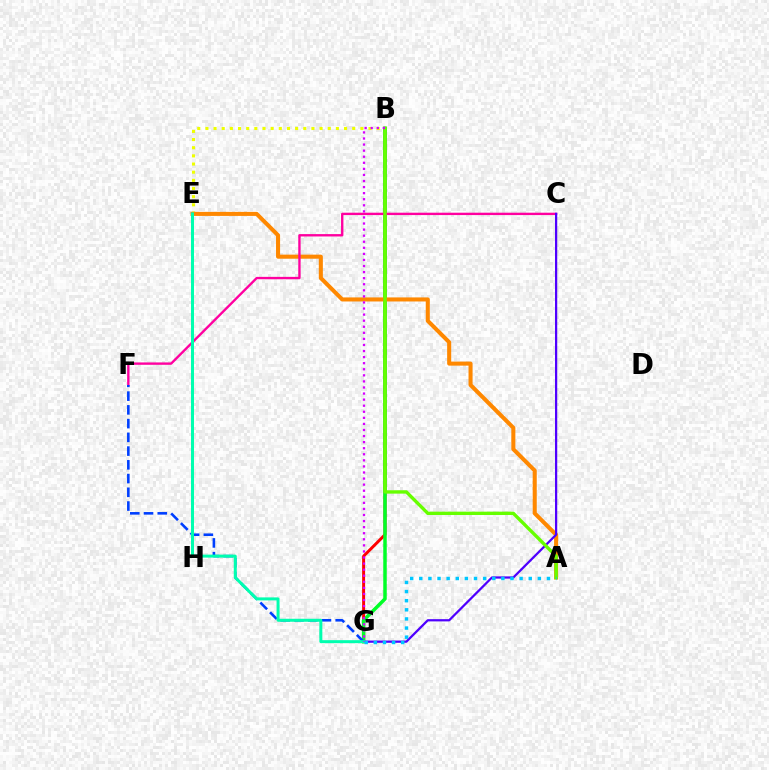{('B', 'E'): [{'color': '#eeff00', 'line_style': 'dotted', 'thickness': 2.22}], ('B', 'G'): [{'color': '#ff0000', 'line_style': 'solid', 'thickness': 2.13}, {'color': '#00ff27', 'line_style': 'solid', 'thickness': 2.51}, {'color': '#d600ff', 'line_style': 'dotted', 'thickness': 1.65}], ('A', 'E'): [{'color': '#ff8800', 'line_style': 'solid', 'thickness': 2.92}], ('C', 'F'): [{'color': '#ff00a0', 'line_style': 'solid', 'thickness': 1.7}], ('C', 'G'): [{'color': '#4f00ff', 'line_style': 'solid', 'thickness': 1.61}], ('A', 'B'): [{'color': '#66ff00', 'line_style': 'solid', 'thickness': 2.42}], ('F', 'G'): [{'color': '#003fff', 'line_style': 'dashed', 'thickness': 1.87}], ('E', 'G'): [{'color': '#00ffaf', 'line_style': 'solid', 'thickness': 2.15}], ('A', 'G'): [{'color': '#00c7ff', 'line_style': 'dotted', 'thickness': 2.48}]}